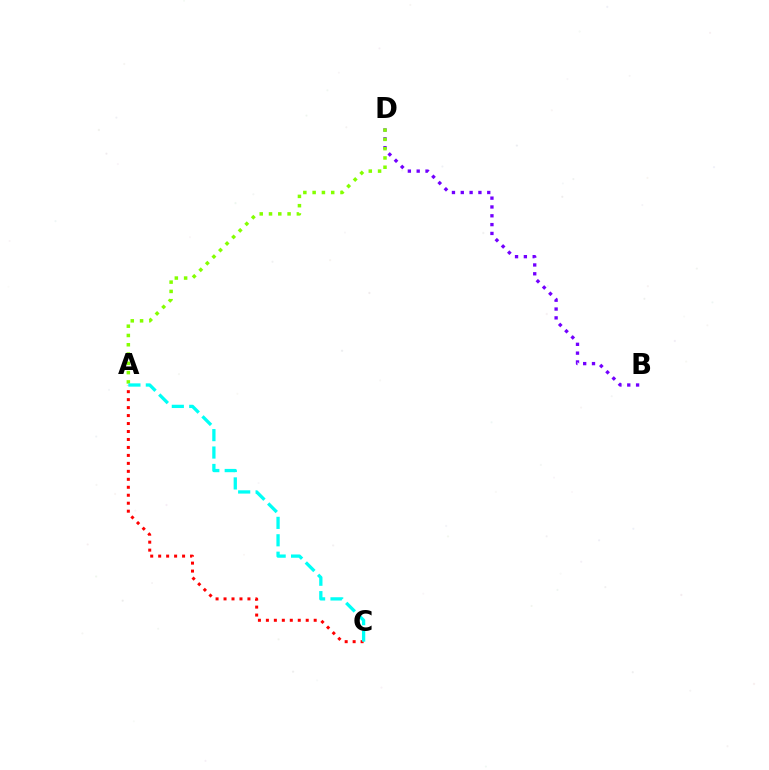{('B', 'D'): [{'color': '#7200ff', 'line_style': 'dotted', 'thickness': 2.4}], ('A', 'C'): [{'color': '#ff0000', 'line_style': 'dotted', 'thickness': 2.16}, {'color': '#00fff6', 'line_style': 'dashed', 'thickness': 2.37}], ('A', 'D'): [{'color': '#84ff00', 'line_style': 'dotted', 'thickness': 2.52}]}